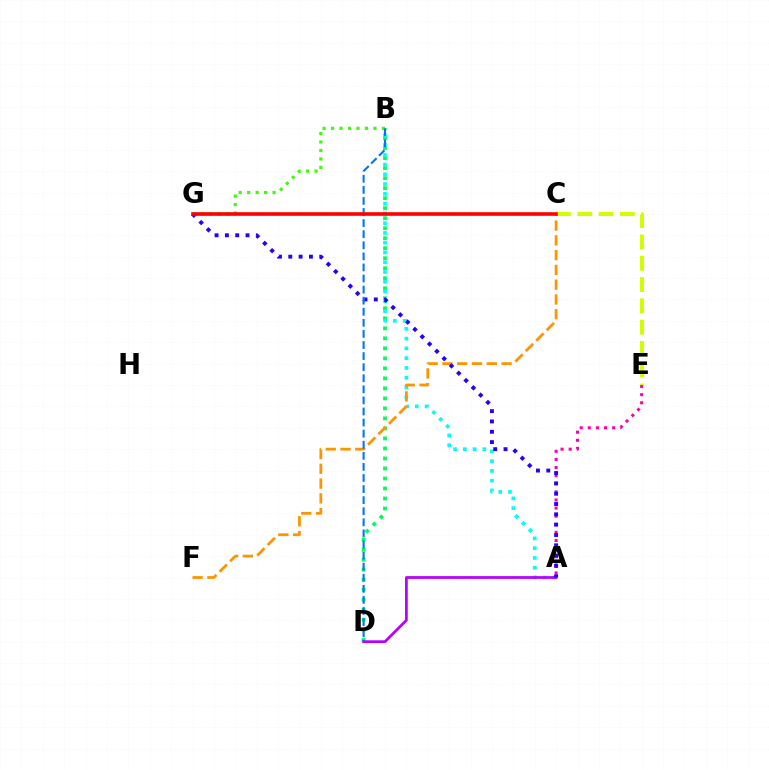{('B', 'D'): [{'color': '#00ff5c', 'line_style': 'dotted', 'thickness': 2.72}, {'color': '#0074ff', 'line_style': 'dashed', 'thickness': 1.51}], ('A', 'B'): [{'color': '#00fff6', 'line_style': 'dotted', 'thickness': 2.66}], ('A', 'E'): [{'color': '#ff00ac', 'line_style': 'dotted', 'thickness': 2.2}], ('C', 'E'): [{'color': '#d1ff00', 'line_style': 'dashed', 'thickness': 2.89}], ('B', 'G'): [{'color': '#3dff00', 'line_style': 'dotted', 'thickness': 2.3}], ('A', 'D'): [{'color': '#b900ff', 'line_style': 'solid', 'thickness': 1.98}], ('C', 'F'): [{'color': '#ff9400', 'line_style': 'dashed', 'thickness': 2.01}], ('A', 'G'): [{'color': '#2500ff', 'line_style': 'dotted', 'thickness': 2.8}], ('C', 'G'): [{'color': '#ff0000', 'line_style': 'solid', 'thickness': 2.61}]}